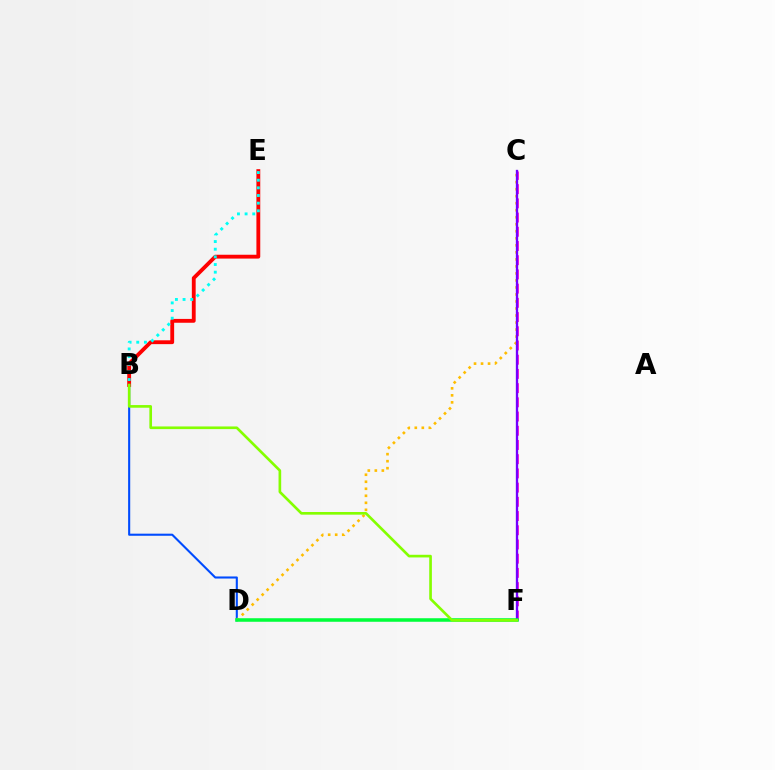{('B', 'E'): [{'color': '#ff0000', 'line_style': 'solid', 'thickness': 2.76}, {'color': '#00fff6', 'line_style': 'dotted', 'thickness': 2.08}], ('B', 'D'): [{'color': '#004bff', 'line_style': 'solid', 'thickness': 1.51}], ('C', 'F'): [{'color': '#ff00cf', 'line_style': 'dashed', 'thickness': 1.93}, {'color': '#7200ff', 'line_style': 'solid', 'thickness': 1.67}], ('C', 'D'): [{'color': '#ffbd00', 'line_style': 'dotted', 'thickness': 1.91}], ('D', 'F'): [{'color': '#00ff39', 'line_style': 'solid', 'thickness': 2.55}], ('B', 'F'): [{'color': '#84ff00', 'line_style': 'solid', 'thickness': 1.91}]}